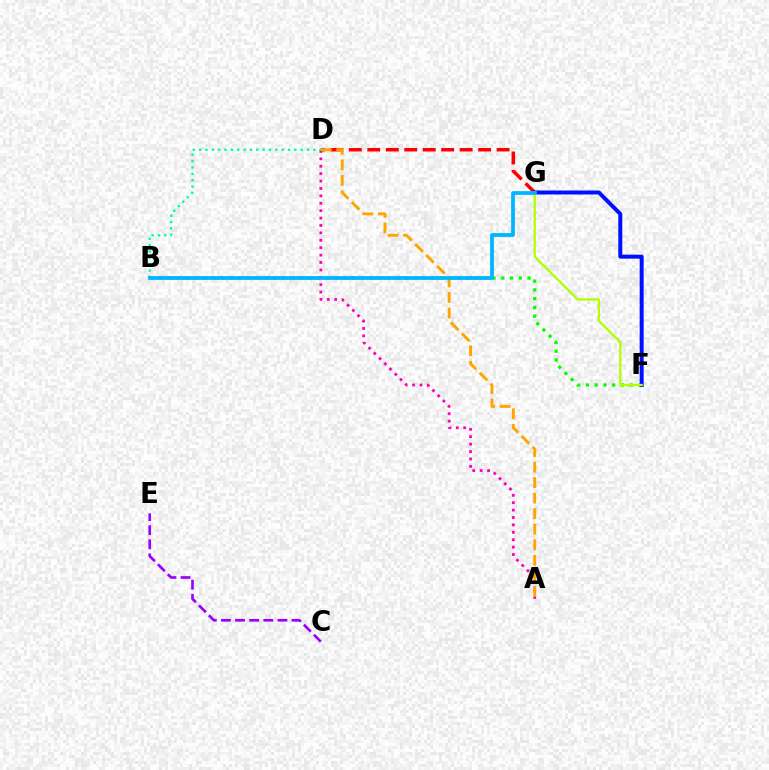{('B', 'F'): [{'color': '#08ff00', 'line_style': 'dotted', 'thickness': 2.38}], ('C', 'E'): [{'color': '#9b00ff', 'line_style': 'dashed', 'thickness': 1.92}], ('D', 'G'): [{'color': '#ff0000', 'line_style': 'dashed', 'thickness': 2.51}], ('F', 'G'): [{'color': '#0010ff', 'line_style': 'solid', 'thickness': 2.86}, {'color': '#b3ff00', 'line_style': 'solid', 'thickness': 1.64}], ('A', 'D'): [{'color': '#ff00bd', 'line_style': 'dotted', 'thickness': 2.01}, {'color': '#ffa500', 'line_style': 'dashed', 'thickness': 2.11}], ('B', 'D'): [{'color': '#00ff9d', 'line_style': 'dotted', 'thickness': 1.72}], ('B', 'G'): [{'color': '#00b5ff', 'line_style': 'solid', 'thickness': 2.71}]}